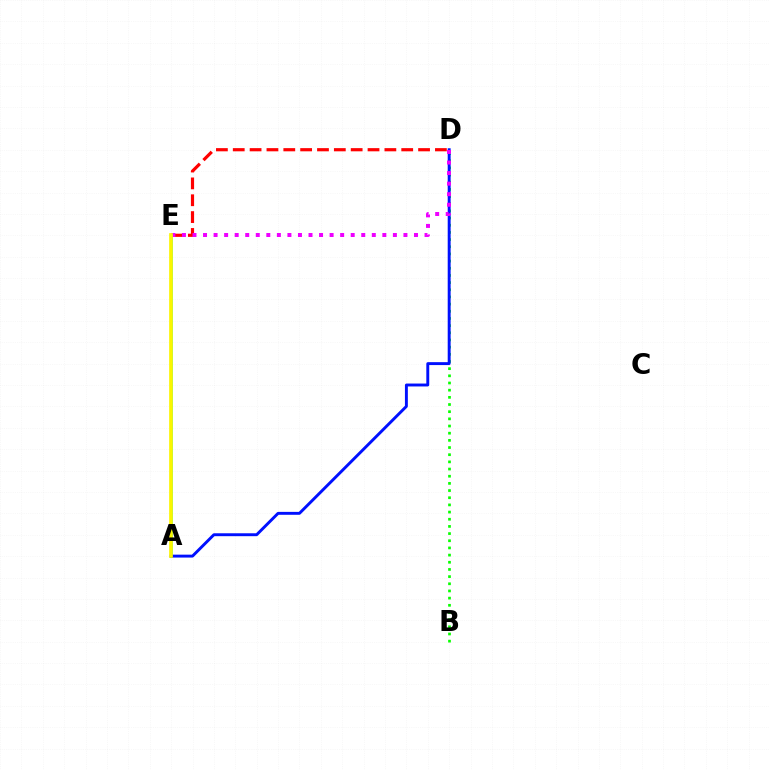{('D', 'E'): [{'color': '#ff0000', 'line_style': 'dashed', 'thickness': 2.29}, {'color': '#ee00ff', 'line_style': 'dotted', 'thickness': 2.87}], ('B', 'D'): [{'color': '#08ff00', 'line_style': 'dotted', 'thickness': 1.95}], ('A', 'E'): [{'color': '#00fff6', 'line_style': 'solid', 'thickness': 2.12}, {'color': '#fcf500', 'line_style': 'solid', 'thickness': 2.66}], ('A', 'D'): [{'color': '#0010ff', 'line_style': 'solid', 'thickness': 2.1}]}